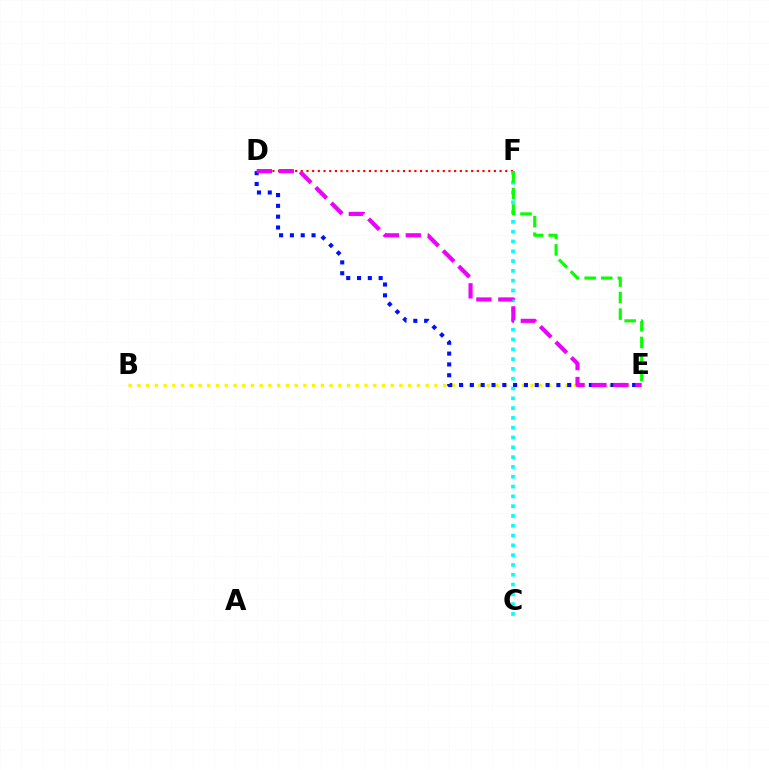{('D', 'F'): [{'color': '#ff0000', 'line_style': 'dotted', 'thickness': 1.54}], ('C', 'F'): [{'color': '#00fff6', 'line_style': 'dotted', 'thickness': 2.66}], ('E', 'F'): [{'color': '#08ff00', 'line_style': 'dashed', 'thickness': 2.25}], ('B', 'E'): [{'color': '#fcf500', 'line_style': 'dotted', 'thickness': 2.37}], ('D', 'E'): [{'color': '#0010ff', 'line_style': 'dotted', 'thickness': 2.94}, {'color': '#ee00ff', 'line_style': 'dashed', 'thickness': 2.98}]}